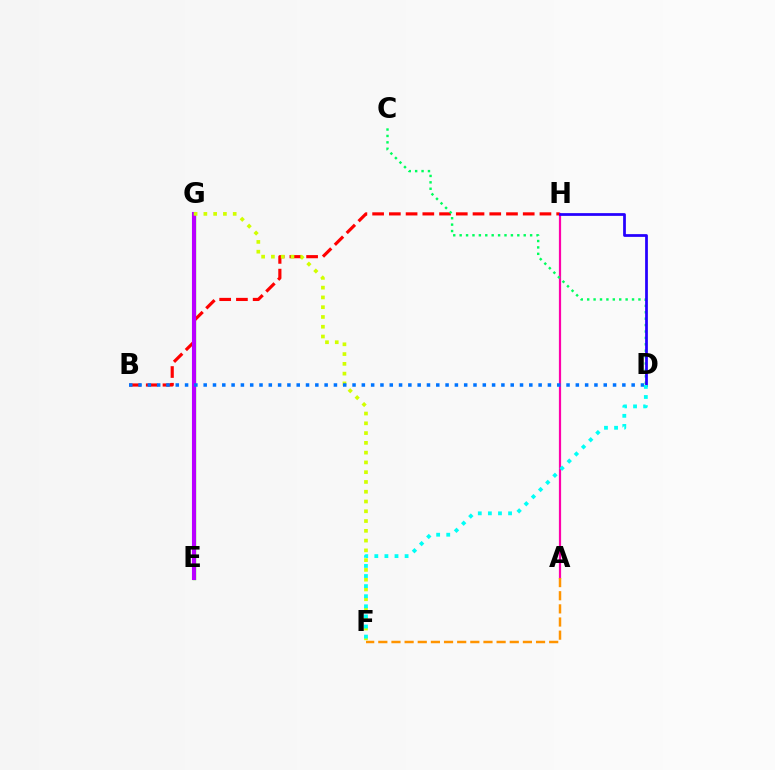{('A', 'H'): [{'color': '#ff00ac', 'line_style': 'solid', 'thickness': 1.59}], ('E', 'G'): [{'color': '#3dff00', 'line_style': 'solid', 'thickness': 2.4}, {'color': '#b900ff', 'line_style': 'solid', 'thickness': 2.95}], ('B', 'H'): [{'color': '#ff0000', 'line_style': 'dashed', 'thickness': 2.27}], ('A', 'F'): [{'color': '#ff9400', 'line_style': 'dashed', 'thickness': 1.79}], ('C', 'D'): [{'color': '#00ff5c', 'line_style': 'dotted', 'thickness': 1.74}], ('F', 'G'): [{'color': '#d1ff00', 'line_style': 'dotted', 'thickness': 2.66}], ('B', 'D'): [{'color': '#0074ff', 'line_style': 'dotted', 'thickness': 2.53}], ('D', 'H'): [{'color': '#2500ff', 'line_style': 'solid', 'thickness': 1.98}], ('D', 'F'): [{'color': '#00fff6', 'line_style': 'dotted', 'thickness': 2.74}]}